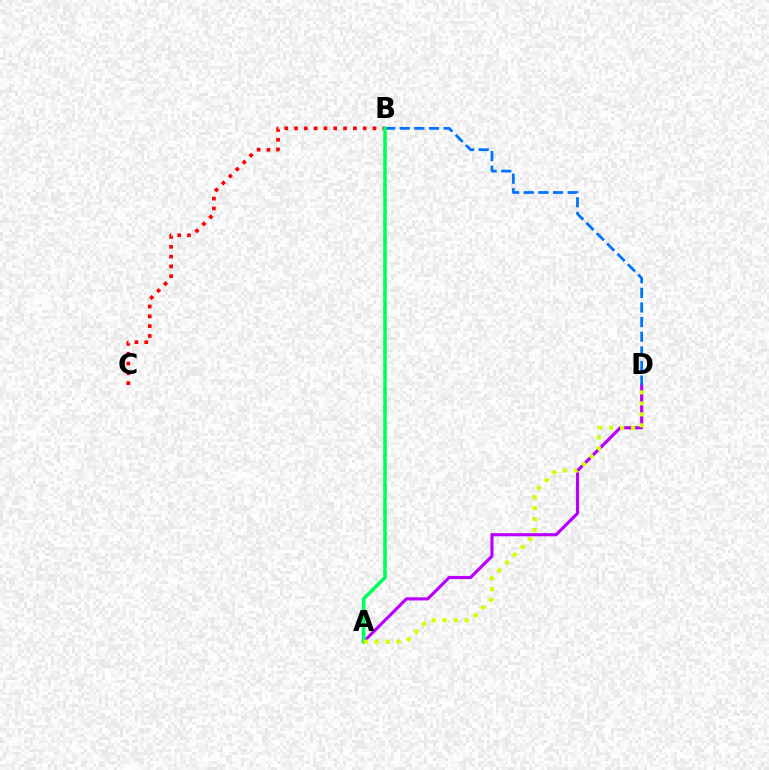{('A', 'D'): [{'color': '#b900ff', 'line_style': 'solid', 'thickness': 2.26}, {'color': '#d1ff00', 'line_style': 'dotted', 'thickness': 2.98}], ('B', 'D'): [{'color': '#0074ff', 'line_style': 'dashed', 'thickness': 1.99}], ('B', 'C'): [{'color': '#ff0000', 'line_style': 'dotted', 'thickness': 2.66}], ('A', 'B'): [{'color': '#00ff5c', 'line_style': 'solid', 'thickness': 2.6}]}